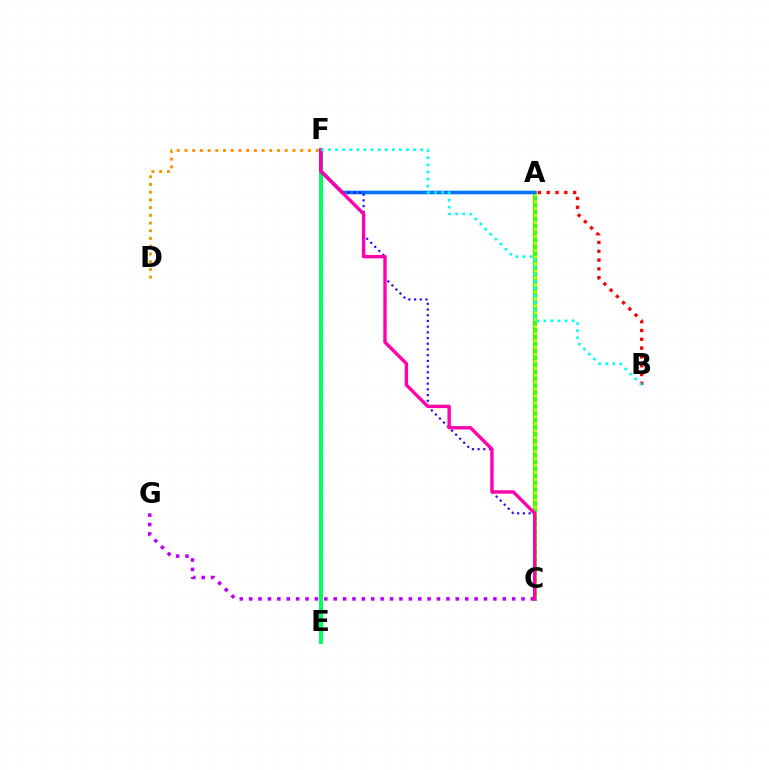{('D', 'F'): [{'color': '#ff9400', 'line_style': 'dotted', 'thickness': 2.1}], ('A', 'C'): [{'color': '#3dff00', 'line_style': 'solid', 'thickness': 3.0}, {'color': '#d1ff00', 'line_style': 'dotted', 'thickness': 1.89}], ('E', 'F'): [{'color': '#00ff5c', 'line_style': 'solid', 'thickness': 2.86}], ('A', 'F'): [{'color': '#0074ff', 'line_style': 'solid', 'thickness': 2.57}], ('C', 'G'): [{'color': '#b900ff', 'line_style': 'dotted', 'thickness': 2.55}], ('C', 'F'): [{'color': '#2500ff', 'line_style': 'dotted', 'thickness': 1.55}, {'color': '#ff00ac', 'line_style': 'solid', 'thickness': 2.44}], ('A', 'B'): [{'color': '#ff0000', 'line_style': 'dotted', 'thickness': 2.39}], ('B', 'F'): [{'color': '#00fff6', 'line_style': 'dotted', 'thickness': 1.93}]}